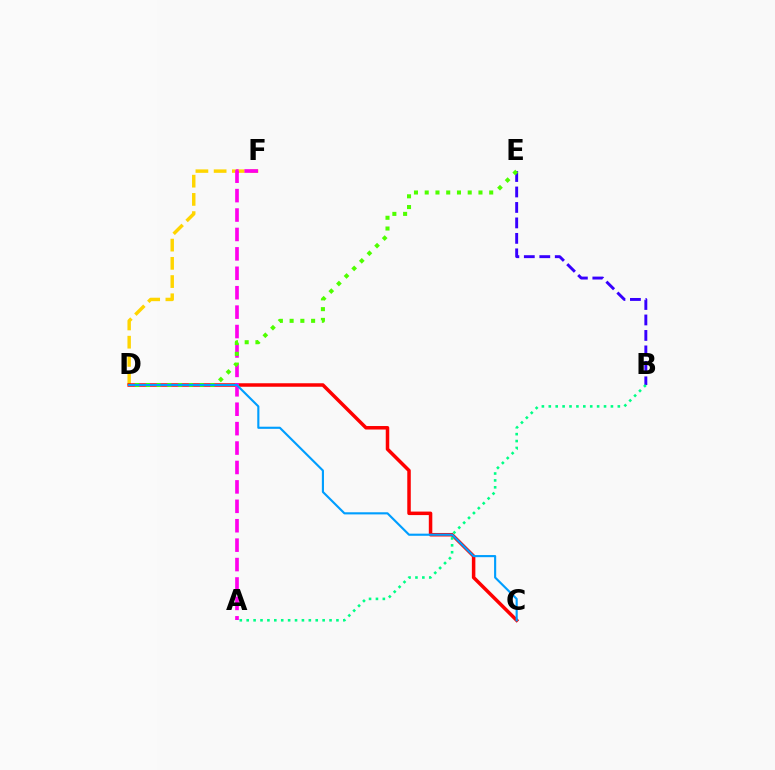{('D', 'F'): [{'color': '#ffd500', 'line_style': 'dashed', 'thickness': 2.48}], ('C', 'D'): [{'color': '#ff0000', 'line_style': 'solid', 'thickness': 2.52}, {'color': '#009eff', 'line_style': 'solid', 'thickness': 1.53}], ('B', 'E'): [{'color': '#3700ff', 'line_style': 'dashed', 'thickness': 2.1}], ('A', 'F'): [{'color': '#ff00ed', 'line_style': 'dashed', 'thickness': 2.64}], ('D', 'E'): [{'color': '#4fff00', 'line_style': 'dotted', 'thickness': 2.92}], ('A', 'B'): [{'color': '#00ff86', 'line_style': 'dotted', 'thickness': 1.88}]}